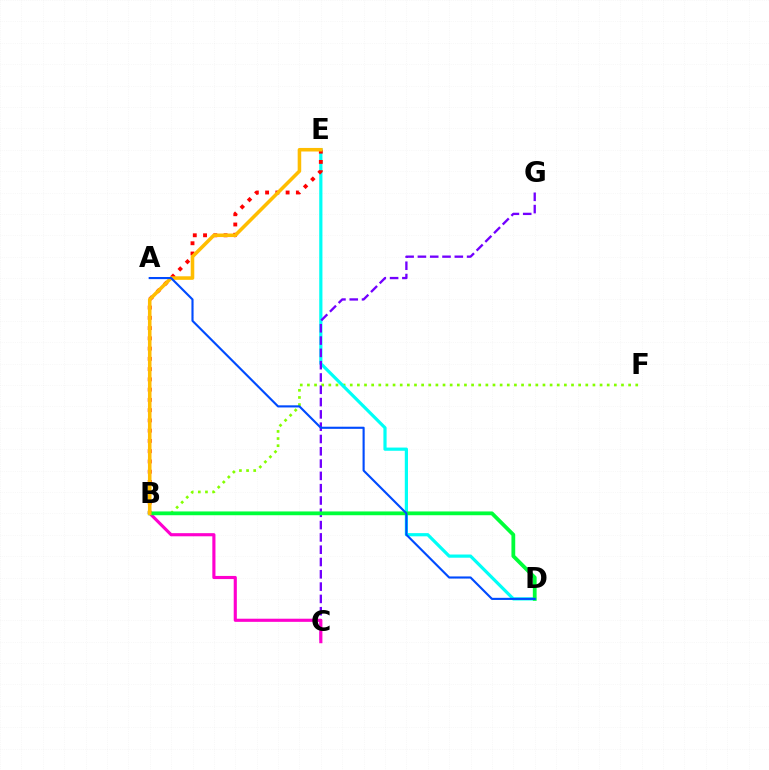{('B', 'F'): [{'color': '#84ff00', 'line_style': 'dotted', 'thickness': 1.94}], ('D', 'E'): [{'color': '#00fff6', 'line_style': 'solid', 'thickness': 2.3}], ('B', 'E'): [{'color': '#ff0000', 'line_style': 'dotted', 'thickness': 2.79}, {'color': '#ffbd00', 'line_style': 'solid', 'thickness': 2.56}], ('C', 'G'): [{'color': '#7200ff', 'line_style': 'dashed', 'thickness': 1.67}], ('B', 'C'): [{'color': '#ff00cf', 'line_style': 'solid', 'thickness': 2.26}], ('B', 'D'): [{'color': '#00ff39', 'line_style': 'solid', 'thickness': 2.73}], ('A', 'D'): [{'color': '#004bff', 'line_style': 'solid', 'thickness': 1.53}]}